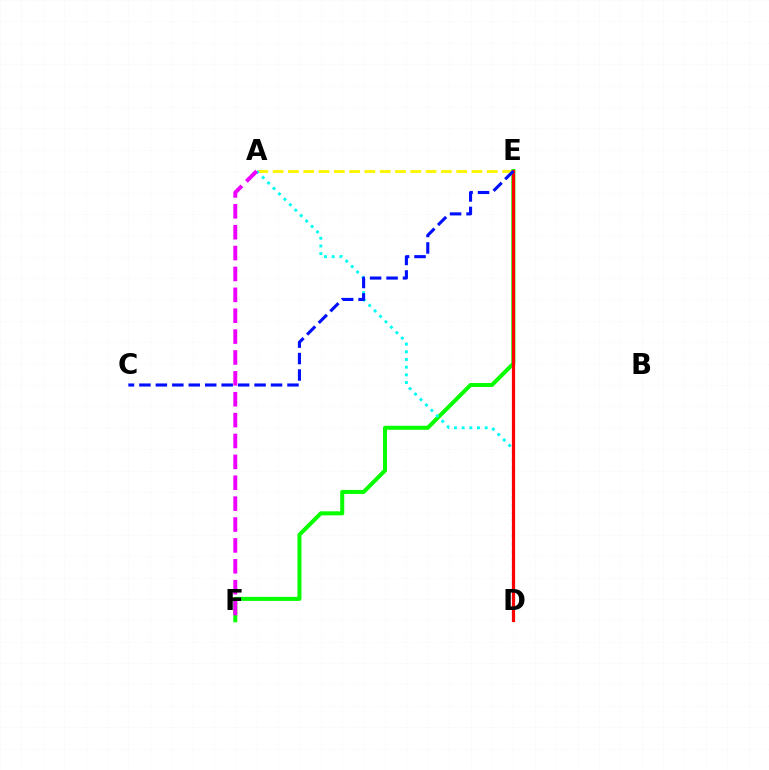{('E', 'F'): [{'color': '#08ff00', 'line_style': 'solid', 'thickness': 2.89}], ('A', 'E'): [{'color': '#fcf500', 'line_style': 'dashed', 'thickness': 2.08}], ('A', 'D'): [{'color': '#00fff6', 'line_style': 'dotted', 'thickness': 2.09}], ('D', 'E'): [{'color': '#ff0000', 'line_style': 'solid', 'thickness': 2.3}], ('C', 'E'): [{'color': '#0010ff', 'line_style': 'dashed', 'thickness': 2.23}], ('A', 'F'): [{'color': '#ee00ff', 'line_style': 'dashed', 'thickness': 2.84}]}